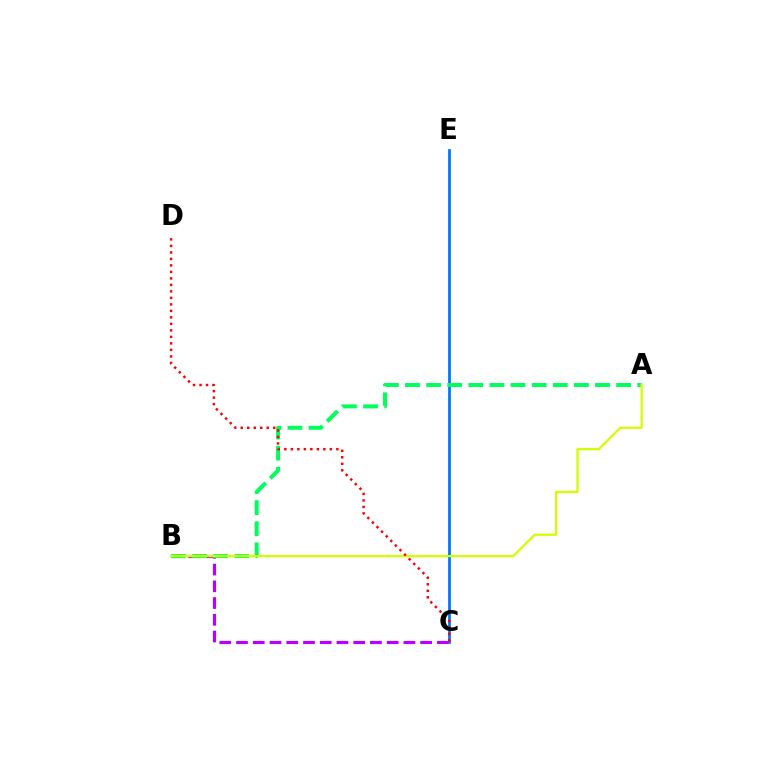{('C', 'E'): [{'color': '#0074ff', 'line_style': 'solid', 'thickness': 1.99}], ('B', 'C'): [{'color': '#b900ff', 'line_style': 'dashed', 'thickness': 2.27}], ('A', 'B'): [{'color': '#00ff5c', 'line_style': 'dashed', 'thickness': 2.87}, {'color': '#d1ff00', 'line_style': 'solid', 'thickness': 1.62}], ('C', 'D'): [{'color': '#ff0000', 'line_style': 'dotted', 'thickness': 1.77}]}